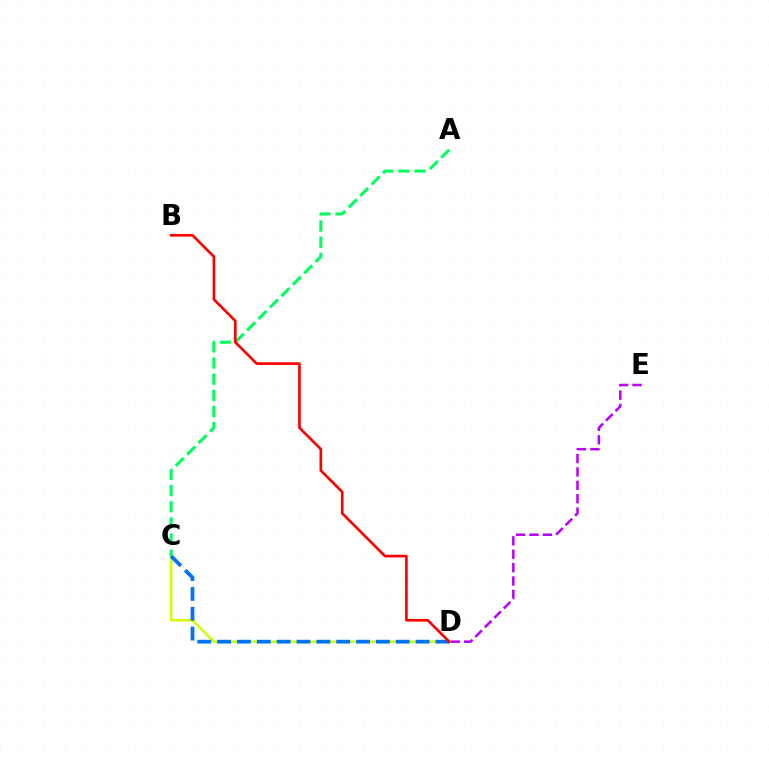{('D', 'E'): [{'color': '#b900ff', 'line_style': 'dashed', 'thickness': 1.82}], ('C', 'D'): [{'color': '#d1ff00', 'line_style': 'solid', 'thickness': 1.8}, {'color': '#0074ff', 'line_style': 'dashed', 'thickness': 2.7}], ('A', 'C'): [{'color': '#00ff5c', 'line_style': 'dashed', 'thickness': 2.19}], ('B', 'D'): [{'color': '#ff0000', 'line_style': 'solid', 'thickness': 1.92}]}